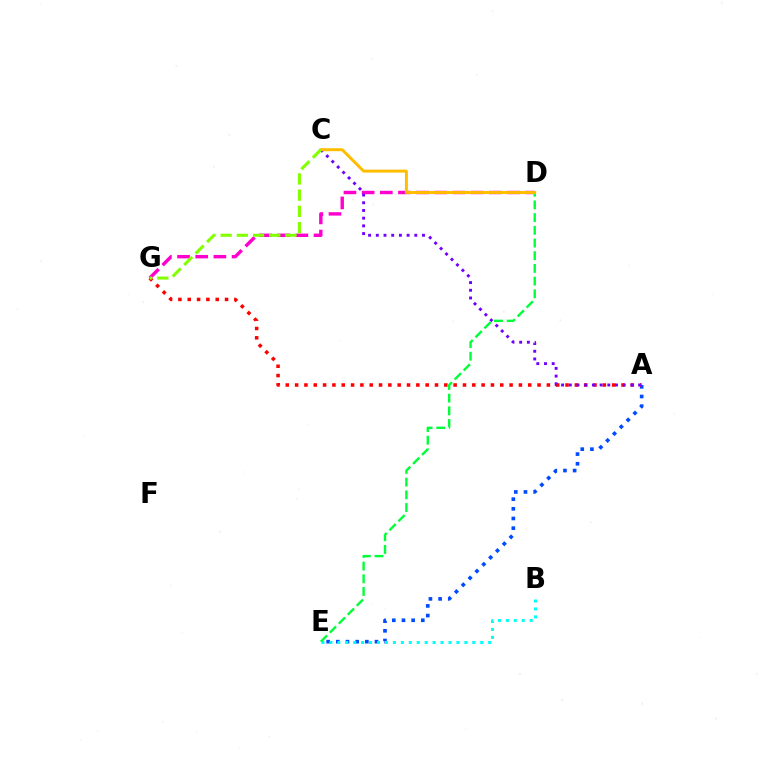{('A', 'E'): [{'color': '#004bff', 'line_style': 'dotted', 'thickness': 2.63}], ('B', 'E'): [{'color': '#00fff6', 'line_style': 'dotted', 'thickness': 2.16}], ('A', 'G'): [{'color': '#ff0000', 'line_style': 'dotted', 'thickness': 2.53}], ('D', 'G'): [{'color': '#ff00cf', 'line_style': 'dashed', 'thickness': 2.47}], ('A', 'C'): [{'color': '#7200ff', 'line_style': 'dotted', 'thickness': 2.09}], ('D', 'E'): [{'color': '#00ff39', 'line_style': 'dashed', 'thickness': 1.72}], ('C', 'D'): [{'color': '#ffbd00', 'line_style': 'solid', 'thickness': 2.13}], ('C', 'G'): [{'color': '#84ff00', 'line_style': 'dashed', 'thickness': 2.2}]}